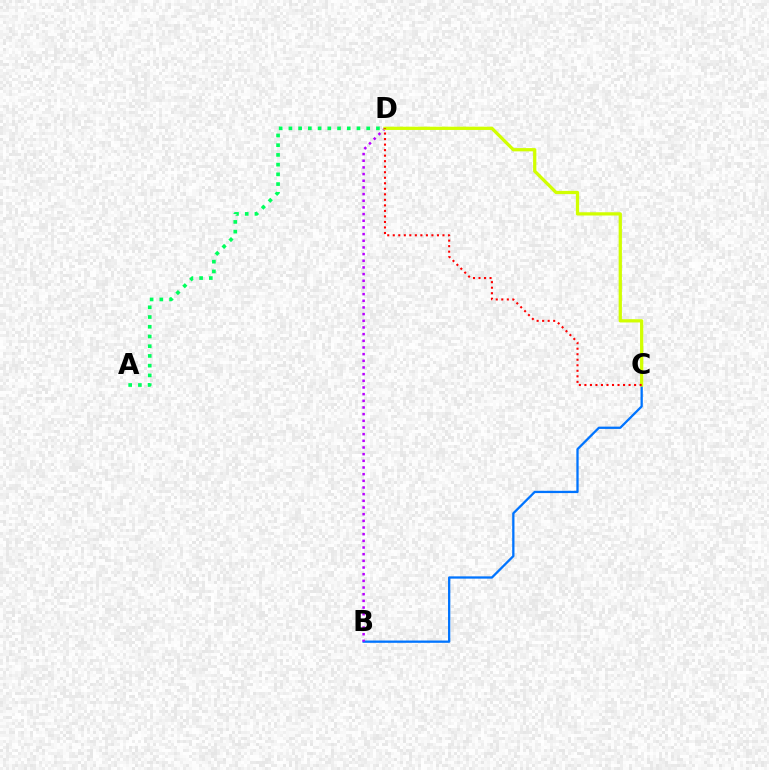{('A', 'D'): [{'color': '#00ff5c', 'line_style': 'dotted', 'thickness': 2.64}], ('B', 'C'): [{'color': '#0074ff', 'line_style': 'solid', 'thickness': 1.65}], ('B', 'D'): [{'color': '#b900ff', 'line_style': 'dotted', 'thickness': 1.81}], ('C', 'D'): [{'color': '#d1ff00', 'line_style': 'solid', 'thickness': 2.34}, {'color': '#ff0000', 'line_style': 'dotted', 'thickness': 1.5}]}